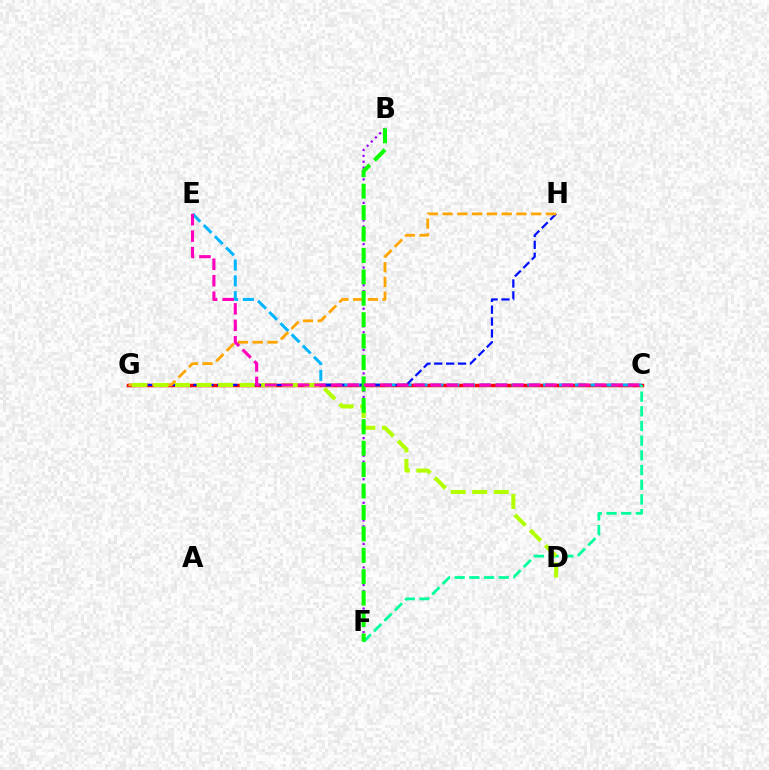{('B', 'F'): [{'color': '#9b00ff', 'line_style': 'dotted', 'thickness': 1.6}, {'color': '#08ff00', 'line_style': 'dashed', 'thickness': 2.91}], ('C', 'G'): [{'color': '#ff0000', 'line_style': 'solid', 'thickness': 2.51}], ('C', 'E'): [{'color': '#00b5ff', 'line_style': 'dashed', 'thickness': 2.15}, {'color': '#ff00bd', 'line_style': 'dashed', 'thickness': 2.24}], ('G', 'H'): [{'color': '#0010ff', 'line_style': 'dashed', 'thickness': 1.61}, {'color': '#ffa500', 'line_style': 'dashed', 'thickness': 2.01}], ('C', 'F'): [{'color': '#00ff9d', 'line_style': 'dashed', 'thickness': 2.0}], ('D', 'G'): [{'color': '#b3ff00', 'line_style': 'dashed', 'thickness': 2.93}]}